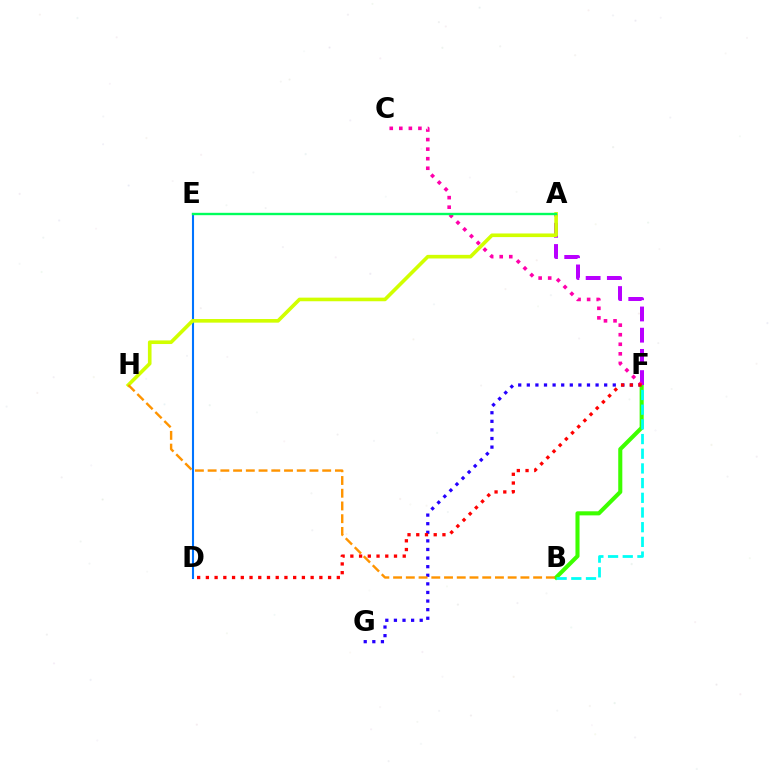{('F', 'G'): [{'color': '#2500ff', 'line_style': 'dotted', 'thickness': 2.34}], ('B', 'F'): [{'color': '#3dff00', 'line_style': 'solid', 'thickness': 2.94}, {'color': '#00fff6', 'line_style': 'dashed', 'thickness': 2.0}], ('A', 'F'): [{'color': '#b900ff', 'line_style': 'dashed', 'thickness': 2.88}], ('D', 'E'): [{'color': '#0074ff', 'line_style': 'solid', 'thickness': 1.5}], ('C', 'F'): [{'color': '#ff00ac', 'line_style': 'dotted', 'thickness': 2.6}], ('A', 'H'): [{'color': '#d1ff00', 'line_style': 'solid', 'thickness': 2.61}], ('A', 'E'): [{'color': '#00ff5c', 'line_style': 'solid', 'thickness': 1.71}], ('B', 'H'): [{'color': '#ff9400', 'line_style': 'dashed', 'thickness': 1.73}], ('D', 'F'): [{'color': '#ff0000', 'line_style': 'dotted', 'thickness': 2.37}]}